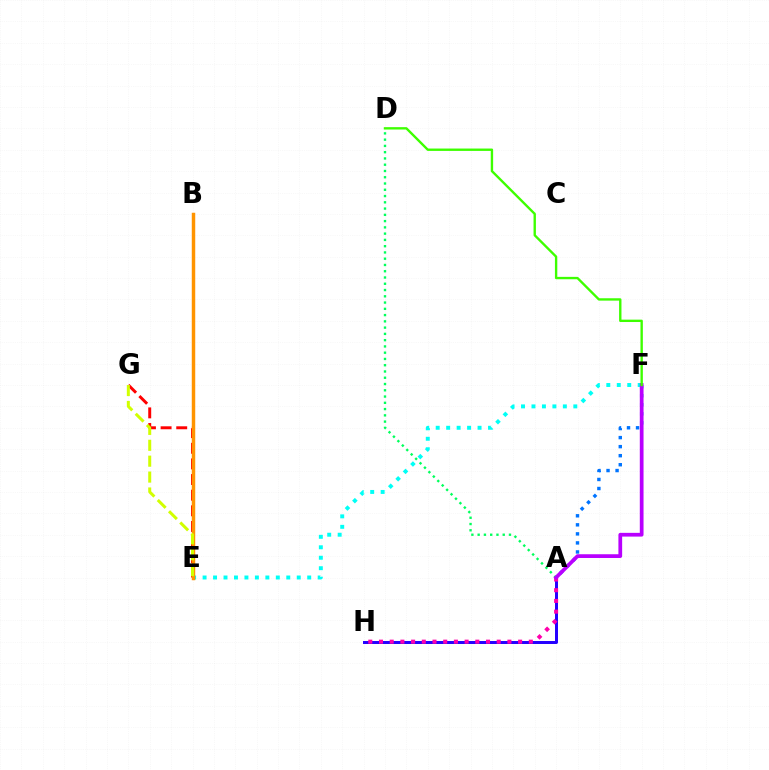{('E', 'F'): [{'color': '#00fff6', 'line_style': 'dotted', 'thickness': 2.84}], ('A', 'H'): [{'color': '#2500ff', 'line_style': 'solid', 'thickness': 2.14}, {'color': '#ff00ac', 'line_style': 'dotted', 'thickness': 2.91}], ('E', 'G'): [{'color': '#ff0000', 'line_style': 'dashed', 'thickness': 2.12}, {'color': '#d1ff00', 'line_style': 'dashed', 'thickness': 2.16}], ('A', 'F'): [{'color': '#0074ff', 'line_style': 'dotted', 'thickness': 2.46}, {'color': '#b900ff', 'line_style': 'solid', 'thickness': 2.69}], ('A', 'D'): [{'color': '#00ff5c', 'line_style': 'dotted', 'thickness': 1.7}], ('B', 'E'): [{'color': '#ff9400', 'line_style': 'solid', 'thickness': 2.49}], ('D', 'F'): [{'color': '#3dff00', 'line_style': 'solid', 'thickness': 1.71}]}